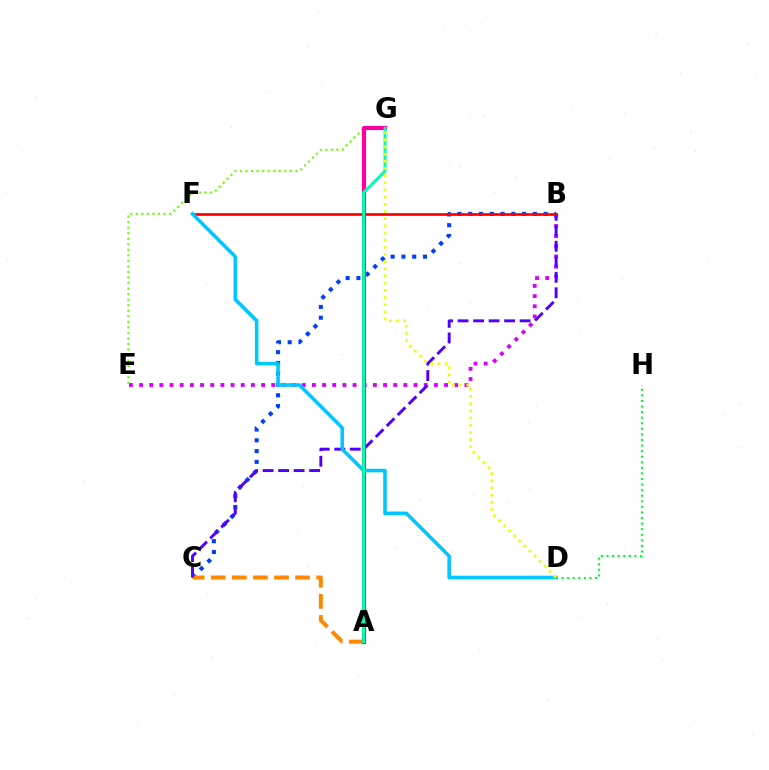{('B', 'E'): [{'color': '#d600ff', 'line_style': 'dotted', 'thickness': 2.76}], ('B', 'C'): [{'color': '#003fff', 'line_style': 'dotted', 'thickness': 2.93}, {'color': '#4f00ff', 'line_style': 'dashed', 'thickness': 2.11}], ('A', 'C'): [{'color': '#ff8800', 'line_style': 'dashed', 'thickness': 2.86}], ('E', 'G'): [{'color': '#66ff00', 'line_style': 'dotted', 'thickness': 1.51}], ('B', 'F'): [{'color': '#ff0000', 'line_style': 'solid', 'thickness': 1.95}], ('D', 'H'): [{'color': '#00ff27', 'line_style': 'dotted', 'thickness': 1.51}], ('A', 'G'): [{'color': '#ff00a0', 'line_style': 'solid', 'thickness': 2.99}, {'color': '#00ffaf', 'line_style': 'solid', 'thickness': 2.13}], ('D', 'F'): [{'color': '#00c7ff', 'line_style': 'solid', 'thickness': 2.57}], ('D', 'G'): [{'color': '#eeff00', 'line_style': 'dotted', 'thickness': 1.95}]}